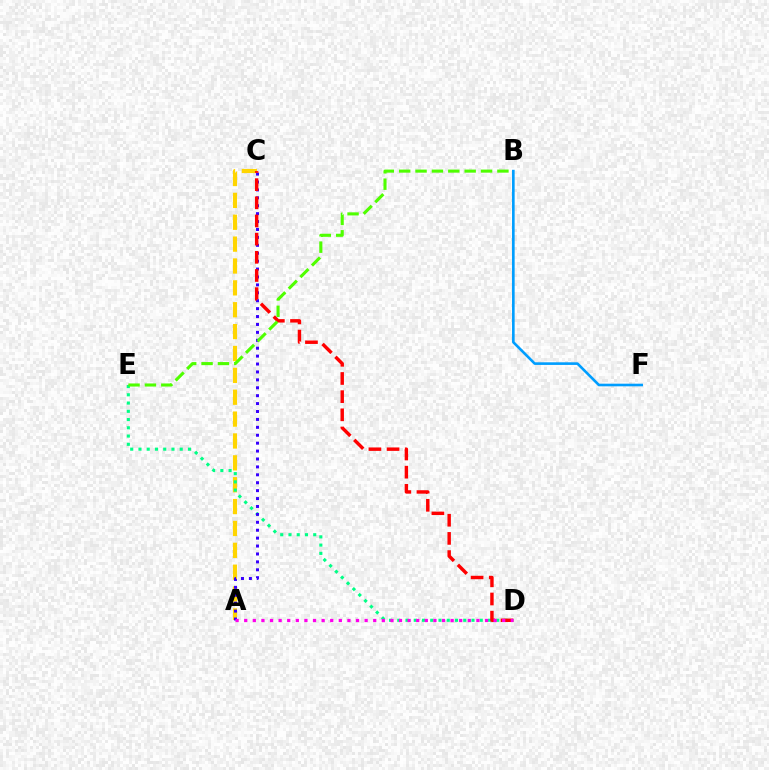{('A', 'C'): [{'color': '#ffd500', 'line_style': 'dashed', 'thickness': 2.97}, {'color': '#3700ff', 'line_style': 'dotted', 'thickness': 2.15}], ('D', 'E'): [{'color': '#00ff86', 'line_style': 'dotted', 'thickness': 2.24}], ('C', 'D'): [{'color': '#ff0000', 'line_style': 'dashed', 'thickness': 2.47}], ('A', 'D'): [{'color': '#ff00ed', 'line_style': 'dotted', 'thickness': 2.34}], ('B', 'E'): [{'color': '#4fff00', 'line_style': 'dashed', 'thickness': 2.22}], ('B', 'F'): [{'color': '#009eff', 'line_style': 'solid', 'thickness': 1.89}]}